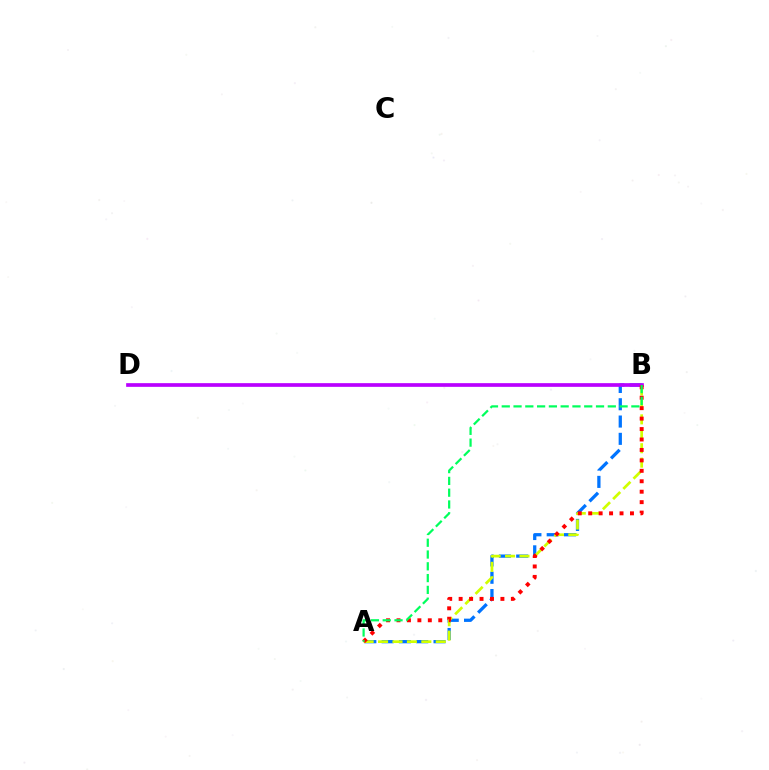{('A', 'B'): [{'color': '#0074ff', 'line_style': 'dashed', 'thickness': 2.35}, {'color': '#d1ff00', 'line_style': 'dashed', 'thickness': 1.96}, {'color': '#ff0000', 'line_style': 'dotted', 'thickness': 2.84}, {'color': '#00ff5c', 'line_style': 'dashed', 'thickness': 1.6}], ('B', 'D'): [{'color': '#b900ff', 'line_style': 'solid', 'thickness': 2.66}]}